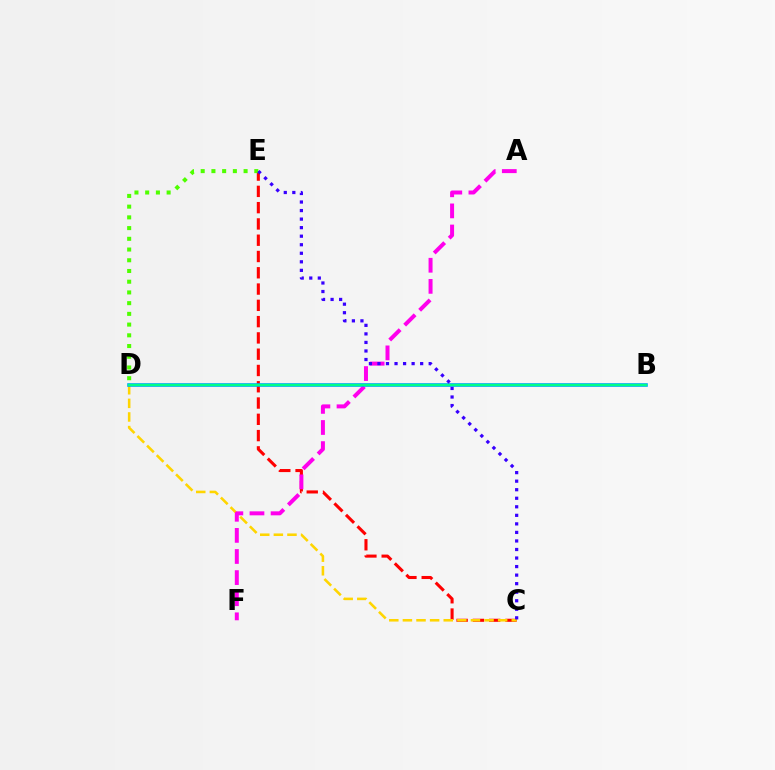{('C', 'E'): [{'color': '#ff0000', 'line_style': 'dashed', 'thickness': 2.21}, {'color': '#3700ff', 'line_style': 'dotted', 'thickness': 2.32}], ('C', 'D'): [{'color': '#ffd500', 'line_style': 'dashed', 'thickness': 1.85}], ('A', 'F'): [{'color': '#ff00ed', 'line_style': 'dashed', 'thickness': 2.87}], ('B', 'D'): [{'color': '#009eff', 'line_style': 'solid', 'thickness': 2.59}, {'color': '#00ff86', 'line_style': 'solid', 'thickness': 1.69}], ('D', 'E'): [{'color': '#4fff00', 'line_style': 'dotted', 'thickness': 2.91}]}